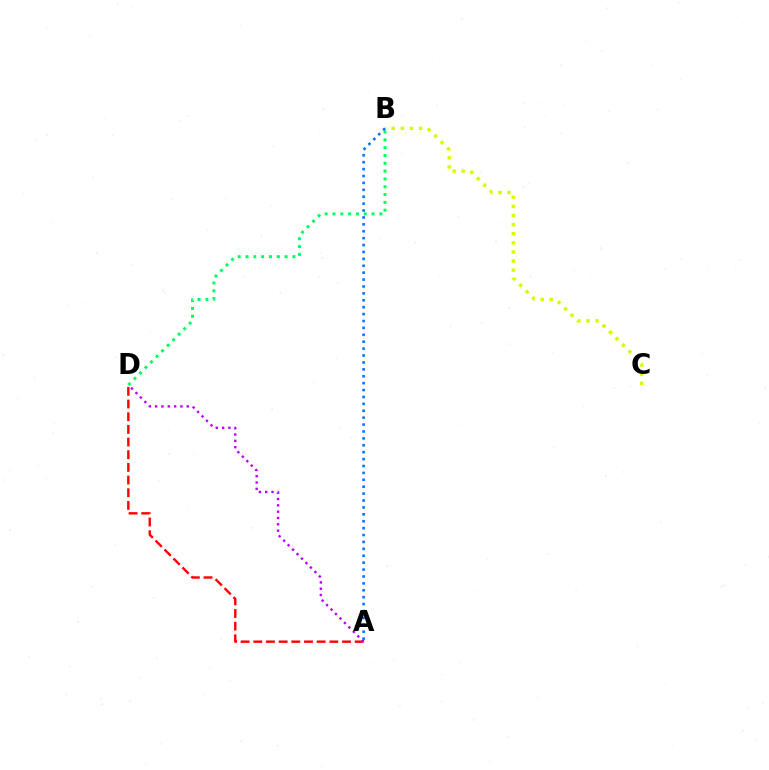{('A', 'D'): [{'color': '#ff0000', 'line_style': 'dashed', 'thickness': 1.72}, {'color': '#b900ff', 'line_style': 'dotted', 'thickness': 1.72}], ('B', 'C'): [{'color': '#d1ff00', 'line_style': 'dotted', 'thickness': 2.48}], ('B', 'D'): [{'color': '#00ff5c', 'line_style': 'dotted', 'thickness': 2.12}], ('A', 'B'): [{'color': '#0074ff', 'line_style': 'dotted', 'thickness': 1.88}]}